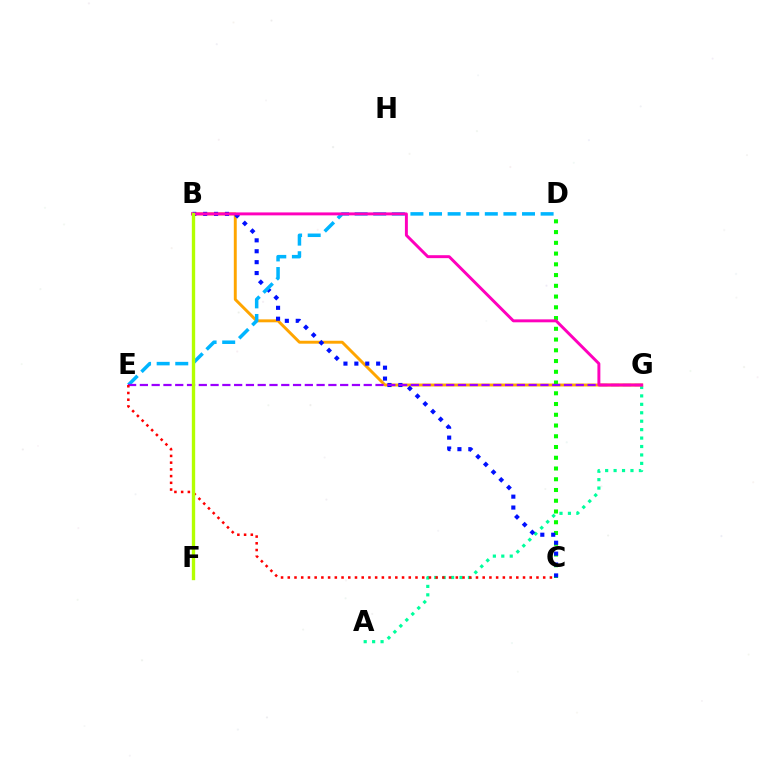{('A', 'G'): [{'color': '#00ff9d', 'line_style': 'dotted', 'thickness': 2.29}], ('B', 'G'): [{'color': '#ffa500', 'line_style': 'solid', 'thickness': 2.11}, {'color': '#ff00bd', 'line_style': 'solid', 'thickness': 2.12}], ('C', 'D'): [{'color': '#08ff00', 'line_style': 'dotted', 'thickness': 2.92}], ('B', 'C'): [{'color': '#0010ff', 'line_style': 'dotted', 'thickness': 2.96}], ('D', 'E'): [{'color': '#00b5ff', 'line_style': 'dashed', 'thickness': 2.53}], ('E', 'G'): [{'color': '#9b00ff', 'line_style': 'dashed', 'thickness': 1.6}], ('C', 'E'): [{'color': '#ff0000', 'line_style': 'dotted', 'thickness': 1.83}], ('B', 'F'): [{'color': '#b3ff00', 'line_style': 'solid', 'thickness': 2.41}]}